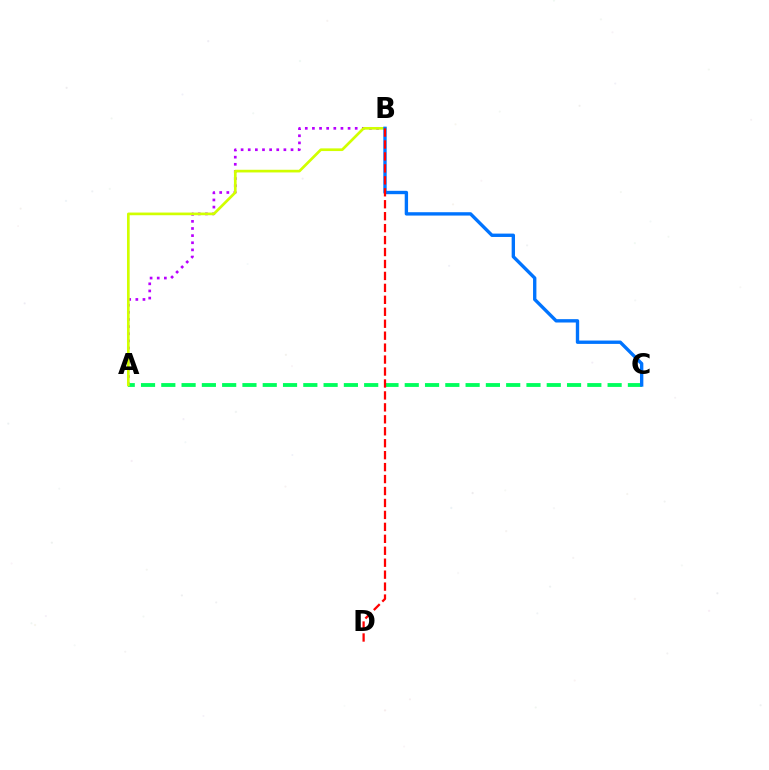{('A', 'B'): [{'color': '#b900ff', 'line_style': 'dotted', 'thickness': 1.94}, {'color': '#d1ff00', 'line_style': 'solid', 'thickness': 1.93}], ('A', 'C'): [{'color': '#00ff5c', 'line_style': 'dashed', 'thickness': 2.76}], ('B', 'C'): [{'color': '#0074ff', 'line_style': 'solid', 'thickness': 2.42}], ('B', 'D'): [{'color': '#ff0000', 'line_style': 'dashed', 'thickness': 1.62}]}